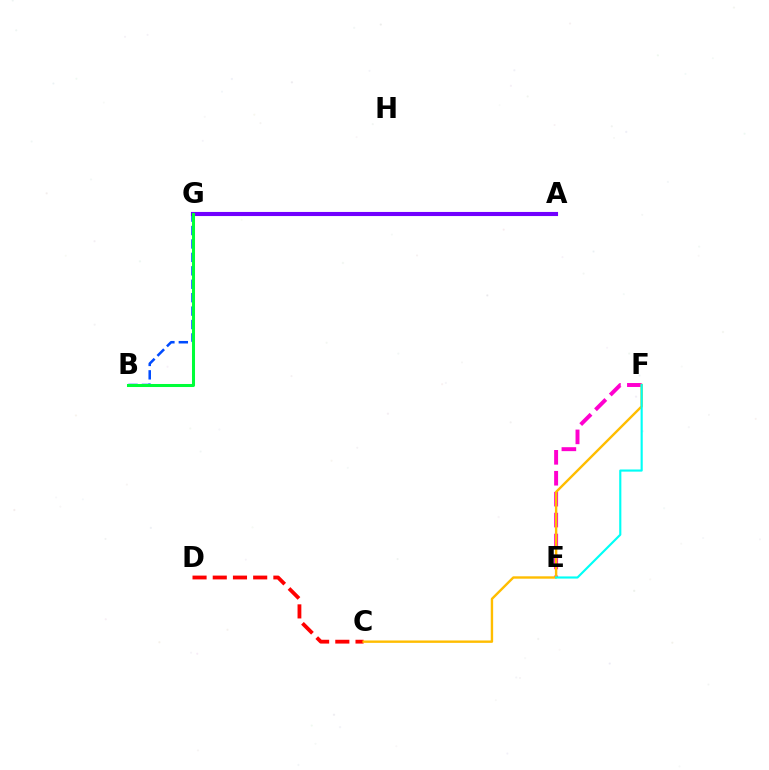{('B', 'G'): [{'color': '#004bff', 'line_style': 'dashed', 'thickness': 1.82}, {'color': '#00ff39', 'line_style': 'solid', 'thickness': 2.18}], ('A', 'G'): [{'color': '#84ff00', 'line_style': 'dashed', 'thickness': 2.62}, {'color': '#7200ff', 'line_style': 'solid', 'thickness': 2.95}], ('C', 'D'): [{'color': '#ff0000', 'line_style': 'dashed', 'thickness': 2.75}], ('E', 'F'): [{'color': '#ff00cf', 'line_style': 'dashed', 'thickness': 2.84}, {'color': '#00fff6', 'line_style': 'solid', 'thickness': 1.54}], ('C', 'F'): [{'color': '#ffbd00', 'line_style': 'solid', 'thickness': 1.72}]}